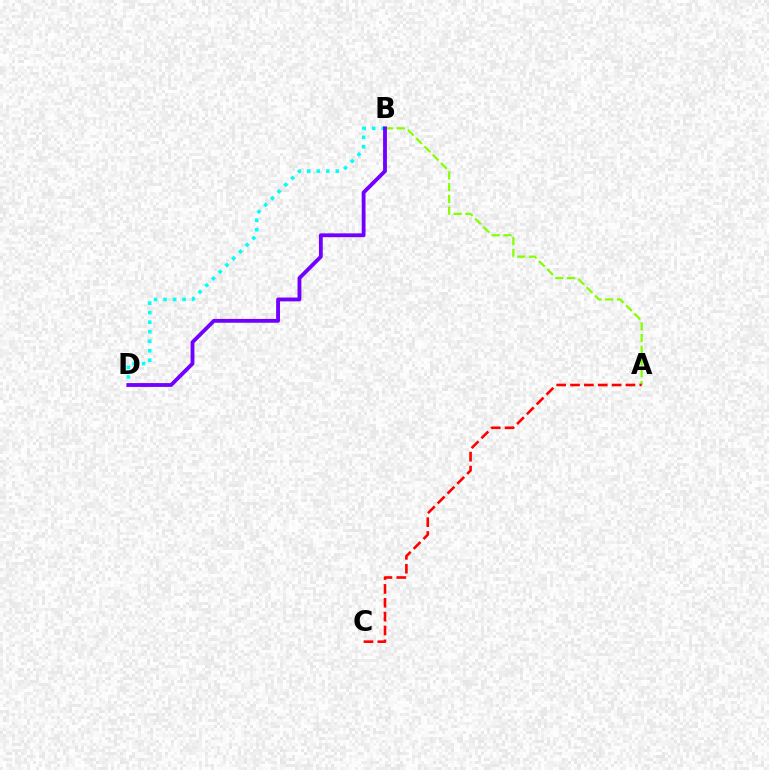{('A', 'B'): [{'color': '#84ff00', 'line_style': 'dashed', 'thickness': 1.59}], ('B', 'D'): [{'color': '#00fff6', 'line_style': 'dotted', 'thickness': 2.59}, {'color': '#7200ff', 'line_style': 'solid', 'thickness': 2.76}], ('A', 'C'): [{'color': '#ff0000', 'line_style': 'dashed', 'thickness': 1.88}]}